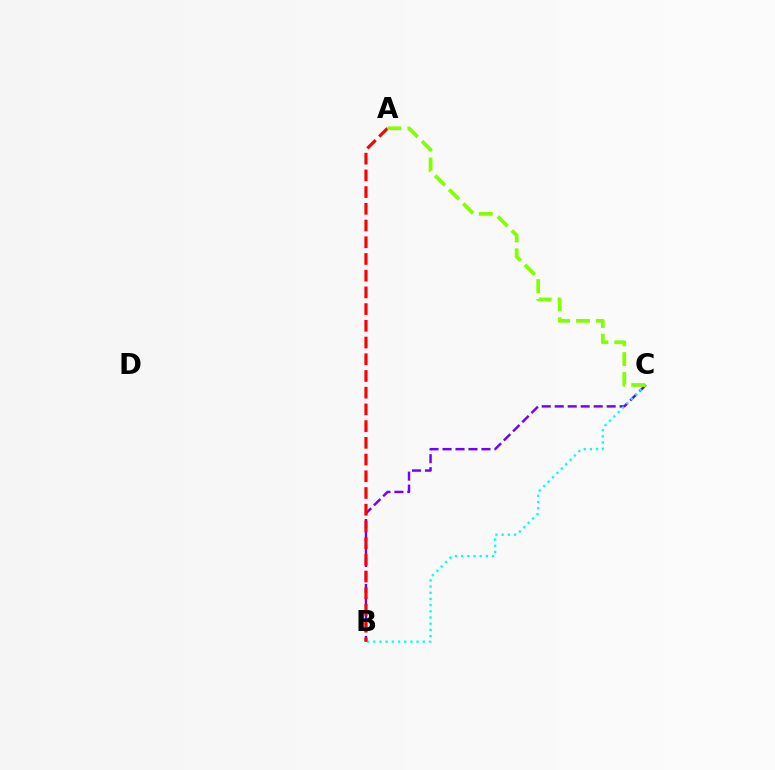{('B', 'C'): [{'color': '#7200ff', 'line_style': 'dashed', 'thickness': 1.76}, {'color': '#00fff6', 'line_style': 'dotted', 'thickness': 1.68}], ('A', 'B'): [{'color': '#ff0000', 'line_style': 'dashed', 'thickness': 2.27}], ('A', 'C'): [{'color': '#84ff00', 'line_style': 'dashed', 'thickness': 2.7}]}